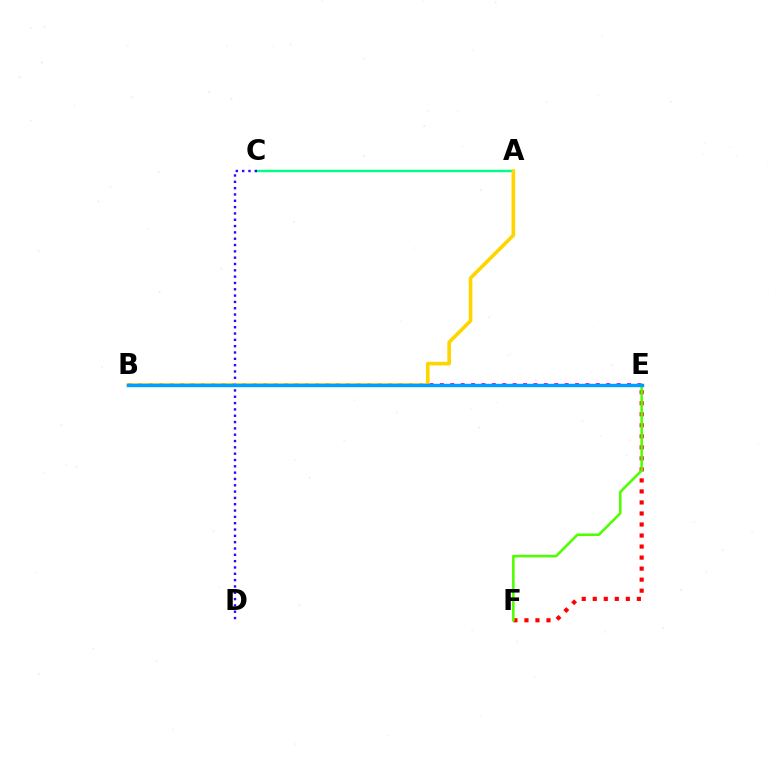{('B', 'E'): [{'color': '#ff00ed', 'line_style': 'dotted', 'thickness': 2.82}, {'color': '#009eff', 'line_style': 'solid', 'thickness': 2.46}], ('E', 'F'): [{'color': '#ff0000', 'line_style': 'dotted', 'thickness': 3.0}, {'color': '#4fff00', 'line_style': 'solid', 'thickness': 1.83}], ('A', 'C'): [{'color': '#00ff86', 'line_style': 'solid', 'thickness': 1.73}], ('C', 'D'): [{'color': '#3700ff', 'line_style': 'dotted', 'thickness': 1.72}], ('A', 'B'): [{'color': '#ffd500', 'line_style': 'solid', 'thickness': 2.61}]}